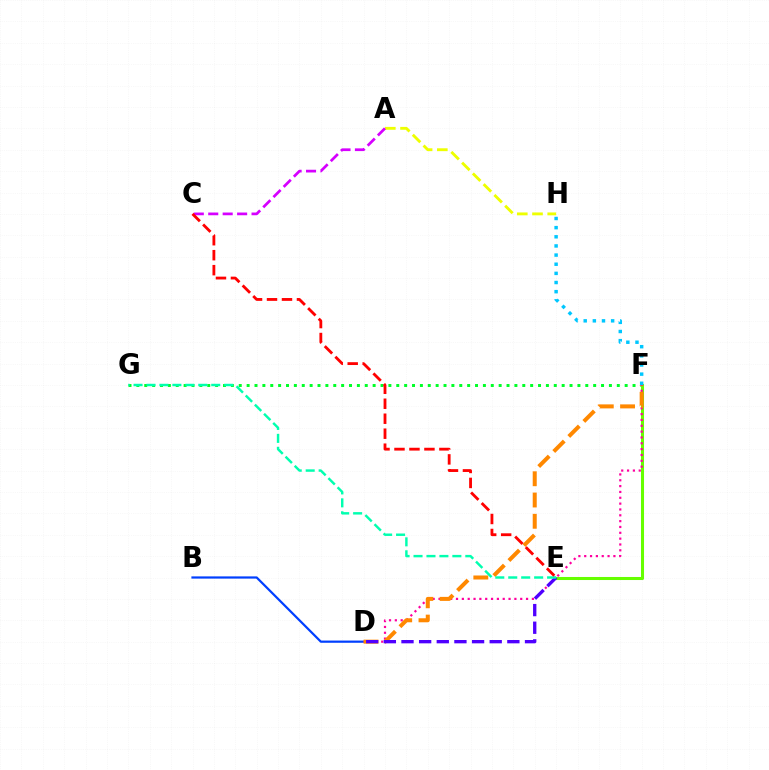{('B', 'D'): [{'color': '#003fff', 'line_style': 'solid', 'thickness': 1.6}], ('A', 'H'): [{'color': '#eeff00', 'line_style': 'dashed', 'thickness': 2.07}], ('F', 'G'): [{'color': '#00ff27', 'line_style': 'dotted', 'thickness': 2.14}], ('E', 'F'): [{'color': '#66ff00', 'line_style': 'solid', 'thickness': 2.19}], ('F', 'H'): [{'color': '#00c7ff', 'line_style': 'dotted', 'thickness': 2.49}], ('A', 'C'): [{'color': '#d600ff', 'line_style': 'dashed', 'thickness': 1.96}], ('D', 'F'): [{'color': '#ff00a0', 'line_style': 'dotted', 'thickness': 1.59}, {'color': '#ff8800', 'line_style': 'dashed', 'thickness': 2.89}], ('D', 'E'): [{'color': '#4f00ff', 'line_style': 'dashed', 'thickness': 2.4}], ('E', 'G'): [{'color': '#00ffaf', 'line_style': 'dashed', 'thickness': 1.76}], ('C', 'E'): [{'color': '#ff0000', 'line_style': 'dashed', 'thickness': 2.03}]}